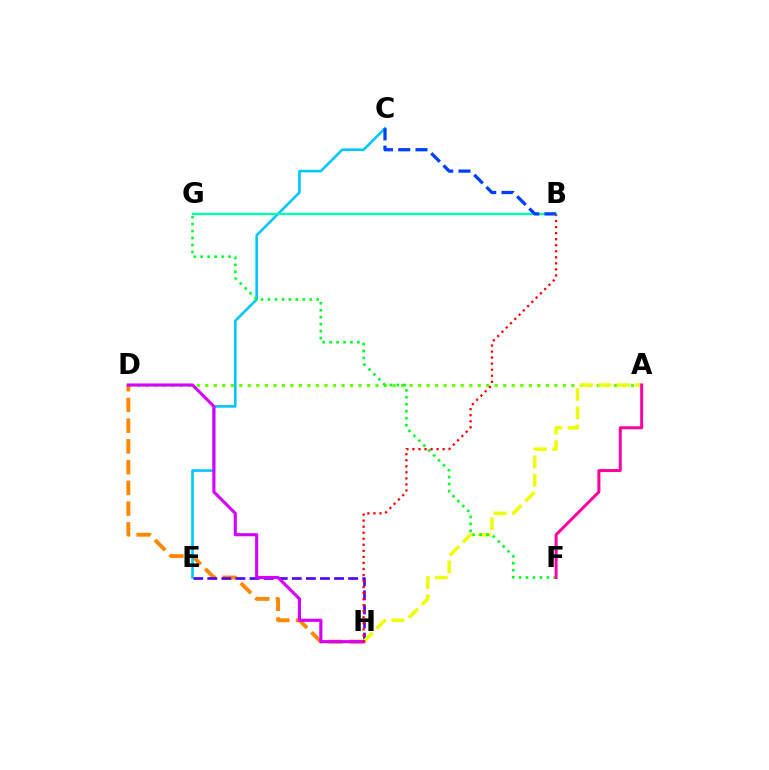{('A', 'D'): [{'color': '#66ff00', 'line_style': 'dotted', 'thickness': 2.31}], ('D', 'H'): [{'color': '#ff8800', 'line_style': 'dashed', 'thickness': 2.82}, {'color': '#d600ff', 'line_style': 'solid', 'thickness': 2.24}], ('C', 'E'): [{'color': '#00c7ff', 'line_style': 'solid', 'thickness': 1.89}], ('E', 'H'): [{'color': '#4f00ff', 'line_style': 'dashed', 'thickness': 1.91}], ('A', 'H'): [{'color': '#eeff00', 'line_style': 'dashed', 'thickness': 2.5}], ('F', 'G'): [{'color': '#00ff27', 'line_style': 'dotted', 'thickness': 1.89}], ('B', 'H'): [{'color': '#ff0000', 'line_style': 'dotted', 'thickness': 1.64}], ('B', 'G'): [{'color': '#00ffaf', 'line_style': 'solid', 'thickness': 1.66}], ('A', 'F'): [{'color': '#ff00a0', 'line_style': 'solid', 'thickness': 2.15}], ('B', 'C'): [{'color': '#003fff', 'line_style': 'dashed', 'thickness': 2.35}]}